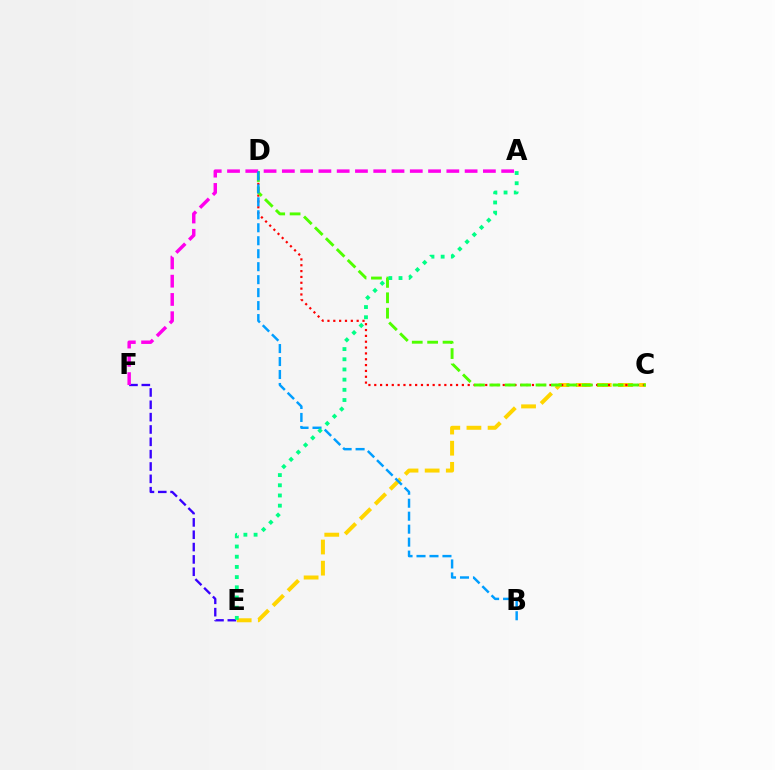{('C', 'E'): [{'color': '#ffd500', 'line_style': 'dashed', 'thickness': 2.87}], ('E', 'F'): [{'color': '#3700ff', 'line_style': 'dashed', 'thickness': 1.68}], ('C', 'D'): [{'color': '#ff0000', 'line_style': 'dotted', 'thickness': 1.59}, {'color': '#4fff00', 'line_style': 'dashed', 'thickness': 2.09}], ('A', 'F'): [{'color': '#ff00ed', 'line_style': 'dashed', 'thickness': 2.48}], ('B', 'D'): [{'color': '#009eff', 'line_style': 'dashed', 'thickness': 1.76}], ('A', 'E'): [{'color': '#00ff86', 'line_style': 'dotted', 'thickness': 2.77}]}